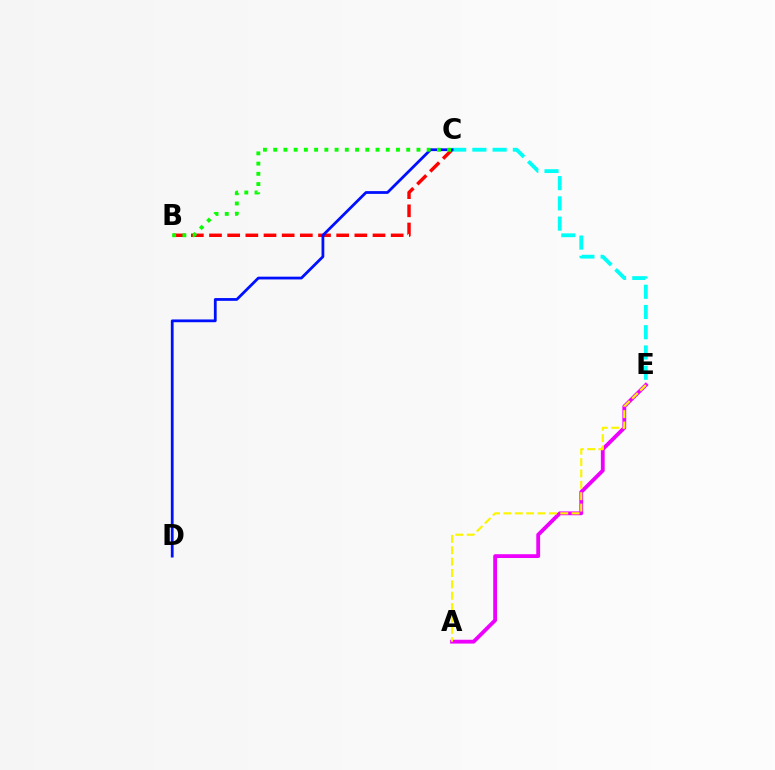{('A', 'E'): [{'color': '#ee00ff', 'line_style': 'solid', 'thickness': 2.75}, {'color': '#fcf500', 'line_style': 'dashed', 'thickness': 1.55}], ('B', 'C'): [{'color': '#ff0000', 'line_style': 'dashed', 'thickness': 2.47}, {'color': '#08ff00', 'line_style': 'dotted', 'thickness': 2.78}], ('C', 'E'): [{'color': '#00fff6', 'line_style': 'dashed', 'thickness': 2.75}], ('C', 'D'): [{'color': '#0010ff', 'line_style': 'solid', 'thickness': 2.0}]}